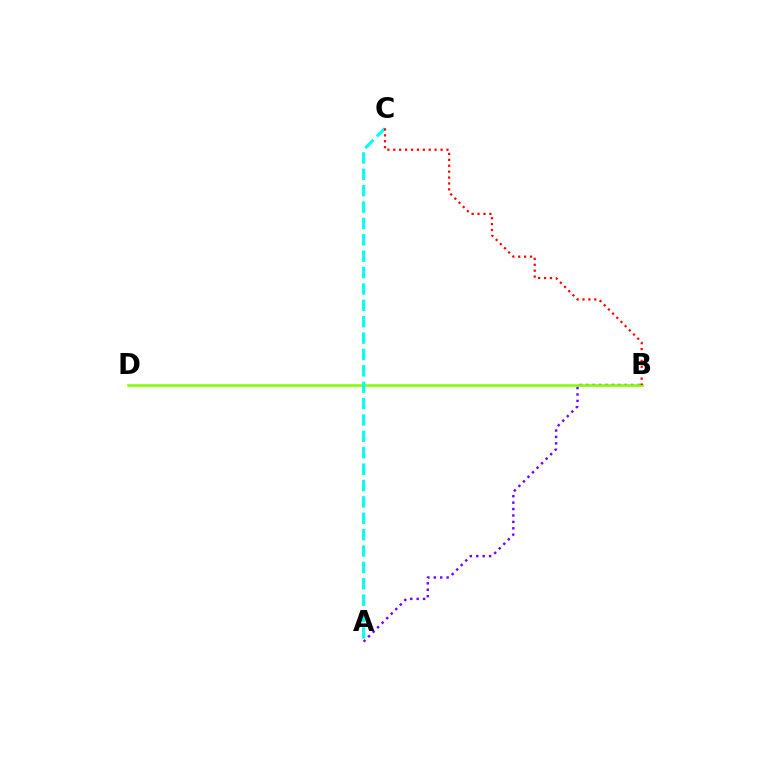{('A', 'B'): [{'color': '#7200ff', 'line_style': 'dotted', 'thickness': 1.74}], ('B', 'D'): [{'color': '#84ff00', 'line_style': 'solid', 'thickness': 1.88}], ('A', 'C'): [{'color': '#00fff6', 'line_style': 'dashed', 'thickness': 2.23}], ('B', 'C'): [{'color': '#ff0000', 'line_style': 'dotted', 'thickness': 1.61}]}